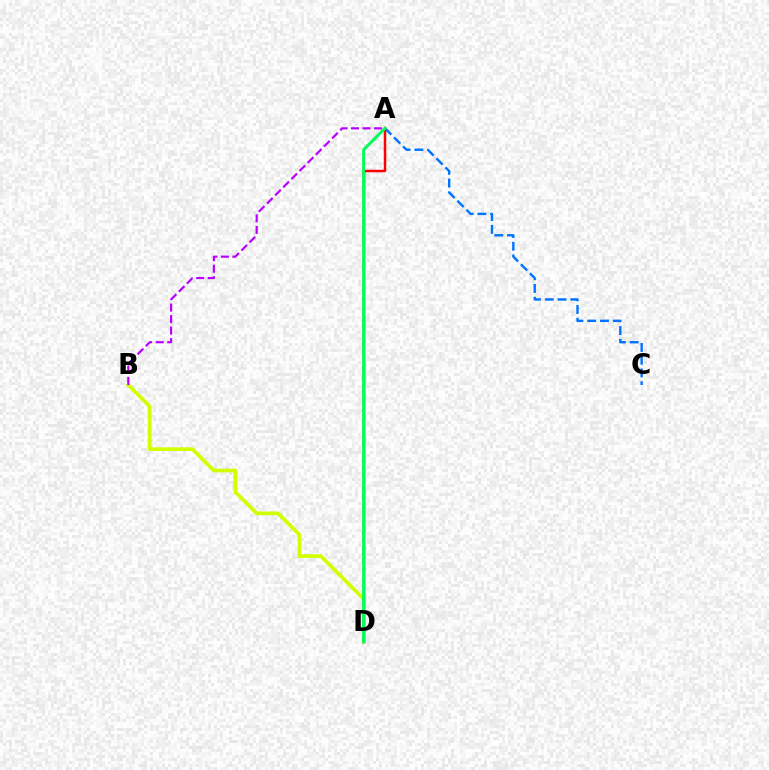{('B', 'D'): [{'color': '#d1ff00', 'line_style': 'solid', 'thickness': 2.66}], ('A', 'C'): [{'color': '#0074ff', 'line_style': 'dashed', 'thickness': 1.73}], ('A', 'D'): [{'color': '#ff0000', 'line_style': 'solid', 'thickness': 1.78}, {'color': '#00ff5c', 'line_style': 'solid', 'thickness': 2.14}], ('A', 'B'): [{'color': '#b900ff', 'line_style': 'dashed', 'thickness': 1.56}]}